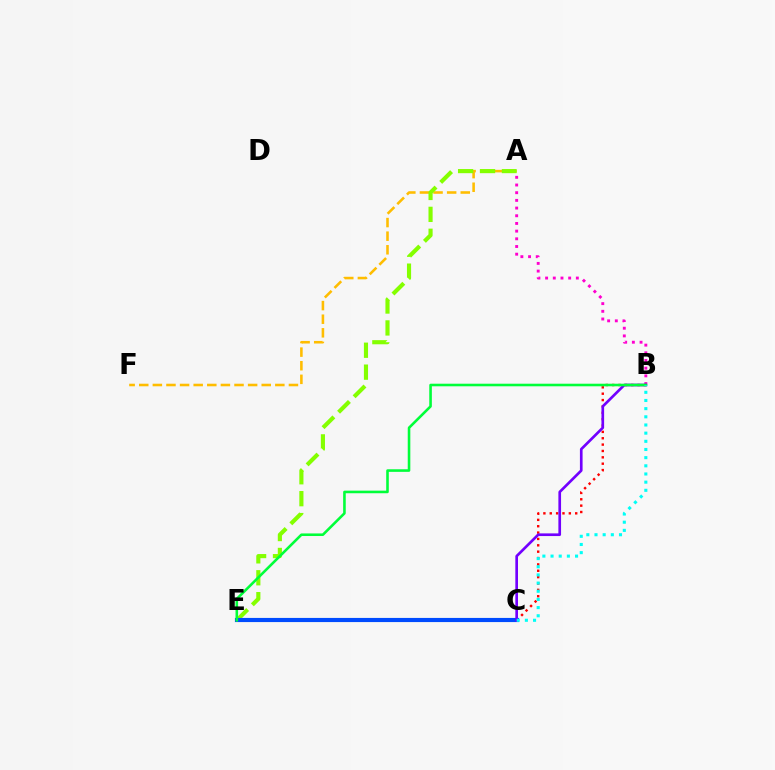{('A', 'F'): [{'color': '#ffbd00', 'line_style': 'dashed', 'thickness': 1.85}], ('A', 'E'): [{'color': '#84ff00', 'line_style': 'dashed', 'thickness': 2.98}], ('B', 'C'): [{'color': '#ff0000', 'line_style': 'dotted', 'thickness': 1.73}, {'color': '#7200ff', 'line_style': 'solid', 'thickness': 1.92}, {'color': '#00fff6', 'line_style': 'dotted', 'thickness': 2.22}], ('A', 'B'): [{'color': '#ff00cf', 'line_style': 'dotted', 'thickness': 2.09}], ('C', 'E'): [{'color': '#004bff', 'line_style': 'solid', 'thickness': 2.99}], ('B', 'E'): [{'color': '#00ff39', 'line_style': 'solid', 'thickness': 1.86}]}